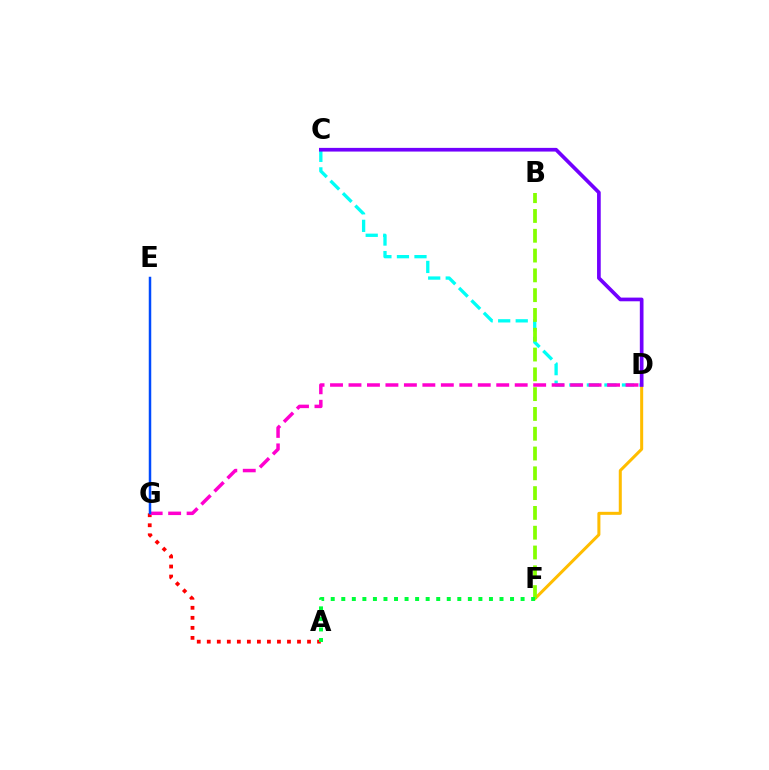{('C', 'D'): [{'color': '#00fff6', 'line_style': 'dashed', 'thickness': 2.38}, {'color': '#7200ff', 'line_style': 'solid', 'thickness': 2.65}], ('A', 'G'): [{'color': '#ff0000', 'line_style': 'dotted', 'thickness': 2.72}], ('D', 'F'): [{'color': '#ffbd00', 'line_style': 'solid', 'thickness': 2.18}], ('D', 'G'): [{'color': '#ff00cf', 'line_style': 'dashed', 'thickness': 2.51}], ('B', 'F'): [{'color': '#84ff00', 'line_style': 'dashed', 'thickness': 2.69}], ('A', 'F'): [{'color': '#00ff39', 'line_style': 'dotted', 'thickness': 2.87}], ('E', 'G'): [{'color': '#004bff', 'line_style': 'solid', 'thickness': 1.8}]}